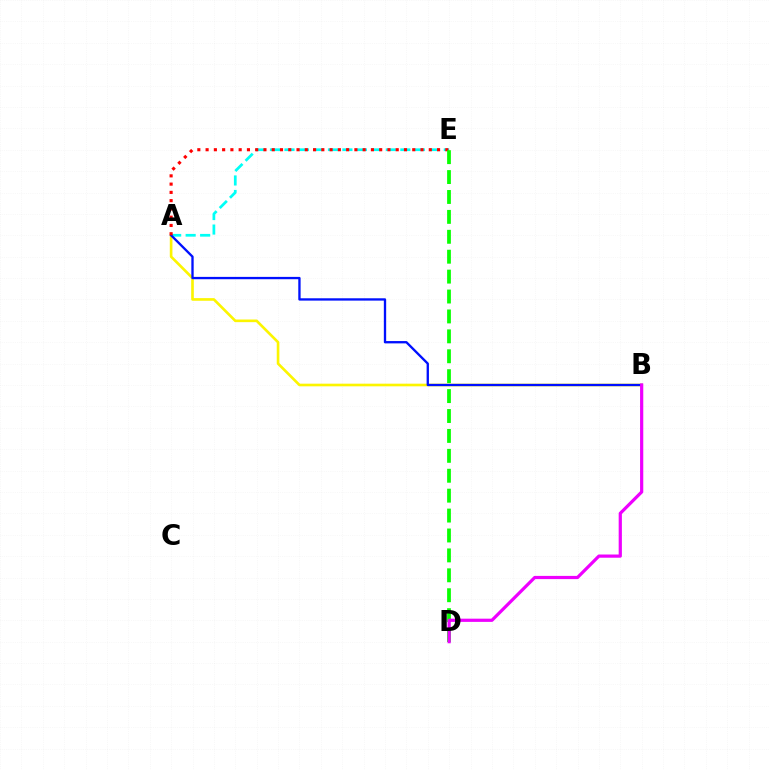{('A', 'B'): [{'color': '#fcf500', 'line_style': 'solid', 'thickness': 1.9}, {'color': '#0010ff', 'line_style': 'solid', 'thickness': 1.68}], ('A', 'E'): [{'color': '#00fff6', 'line_style': 'dashed', 'thickness': 1.97}, {'color': '#ff0000', 'line_style': 'dotted', 'thickness': 2.25}], ('D', 'E'): [{'color': '#08ff00', 'line_style': 'dashed', 'thickness': 2.71}], ('B', 'D'): [{'color': '#ee00ff', 'line_style': 'solid', 'thickness': 2.31}]}